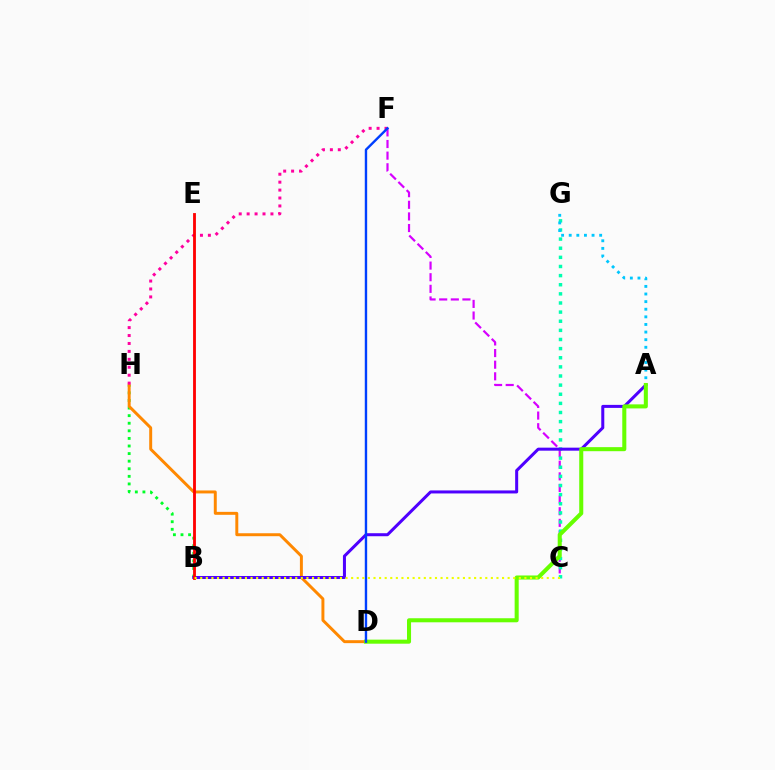{('C', 'F'): [{'color': '#d600ff', 'line_style': 'dashed', 'thickness': 1.58}], ('B', 'H'): [{'color': '#00ff27', 'line_style': 'dotted', 'thickness': 2.06}], ('D', 'H'): [{'color': '#ff8800', 'line_style': 'solid', 'thickness': 2.13}], ('F', 'H'): [{'color': '#ff00a0', 'line_style': 'dotted', 'thickness': 2.15}], ('C', 'G'): [{'color': '#00ffaf', 'line_style': 'dotted', 'thickness': 2.48}], ('A', 'B'): [{'color': '#4f00ff', 'line_style': 'solid', 'thickness': 2.17}], ('B', 'E'): [{'color': '#ff0000', 'line_style': 'solid', 'thickness': 2.04}], ('A', 'G'): [{'color': '#00c7ff', 'line_style': 'dotted', 'thickness': 2.07}], ('A', 'D'): [{'color': '#66ff00', 'line_style': 'solid', 'thickness': 2.91}], ('D', 'F'): [{'color': '#003fff', 'line_style': 'solid', 'thickness': 1.72}], ('B', 'C'): [{'color': '#eeff00', 'line_style': 'dotted', 'thickness': 1.52}]}